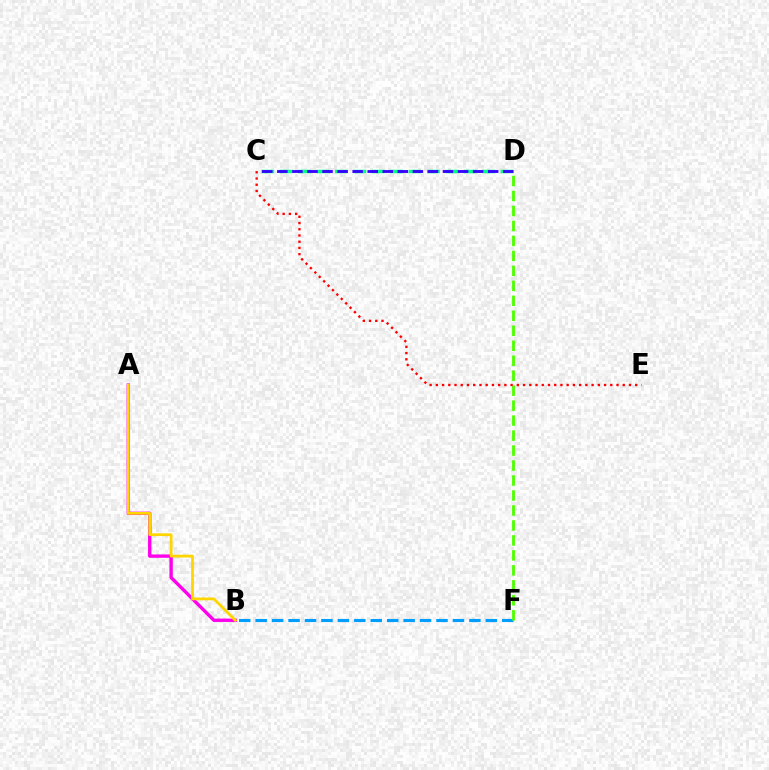{('A', 'B'): [{'color': '#ff00ed', 'line_style': 'solid', 'thickness': 2.43}, {'color': '#ffd500', 'line_style': 'solid', 'thickness': 1.99}], ('B', 'F'): [{'color': '#009eff', 'line_style': 'dashed', 'thickness': 2.23}], ('D', 'F'): [{'color': '#4fff00', 'line_style': 'dashed', 'thickness': 2.03}], ('C', 'D'): [{'color': '#00ff86', 'line_style': 'dashed', 'thickness': 2.5}, {'color': '#3700ff', 'line_style': 'dashed', 'thickness': 2.05}], ('C', 'E'): [{'color': '#ff0000', 'line_style': 'dotted', 'thickness': 1.69}]}